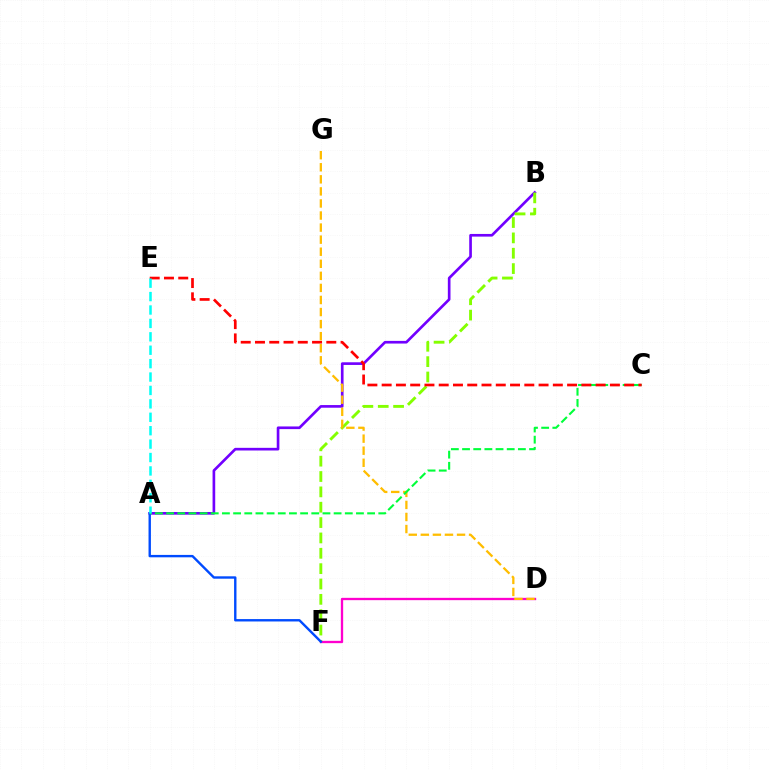{('A', 'B'): [{'color': '#7200ff', 'line_style': 'solid', 'thickness': 1.92}], ('B', 'F'): [{'color': '#84ff00', 'line_style': 'dashed', 'thickness': 2.09}], ('D', 'F'): [{'color': '#ff00cf', 'line_style': 'solid', 'thickness': 1.67}], ('D', 'G'): [{'color': '#ffbd00', 'line_style': 'dashed', 'thickness': 1.64}], ('A', 'F'): [{'color': '#004bff', 'line_style': 'solid', 'thickness': 1.72}], ('A', 'C'): [{'color': '#00ff39', 'line_style': 'dashed', 'thickness': 1.52}], ('C', 'E'): [{'color': '#ff0000', 'line_style': 'dashed', 'thickness': 1.94}], ('A', 'E'): [{'color': '#00fff6', 'line_style': 'dashed', 'thickness': 1.82}]}